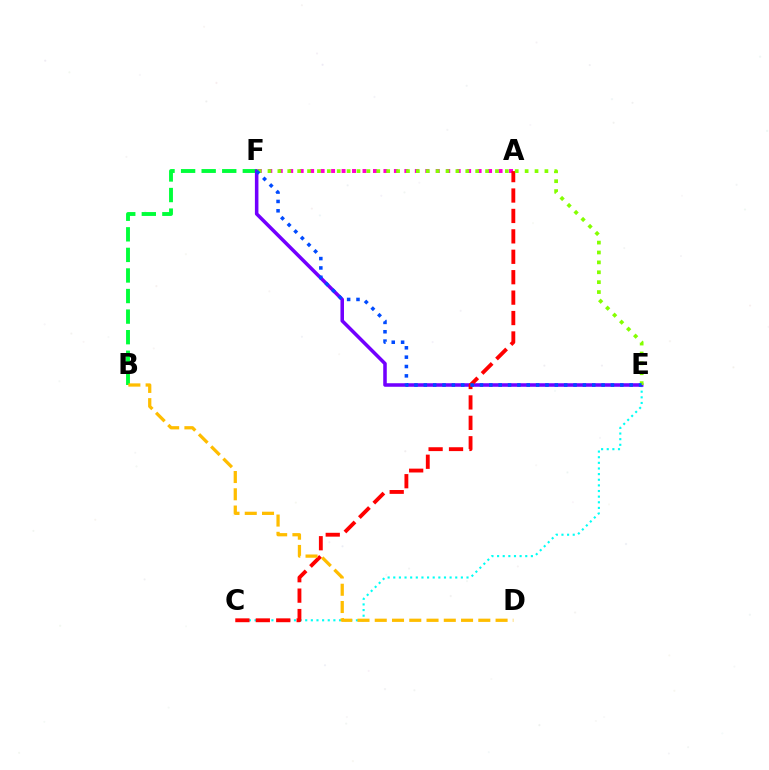{('C', 'E'): [{'color': '#00fff6', 'line_style': 'dotted', 'thickness': 1.53}], ('B', 'F'): [{'color': '#00ff39', 'line_style': 'dashed', 'thickness': 2.79}], ('A', 'F'): [{'color': '#ff00cf', 'line_style': 'dotted', 'thickness': 2.84}], ('E', 'F'): [{'color': '#7200ff', 'line_style': 'solid', 'thickness': 2.55}, {'color': '#84ff00', 'line_style': 'dotted', 'thickness': 2.69}, {'color': '#004bff', 'line_style': 'dotted', 'thickness': 2.54}], ('A', 'C'): [{'color': '#ff0000', 'line_style': 'dashed', 'thickness': 2.77}], ('B', 'D'): [{'color': '#ffbd00', 'line_style': 'dashed', 'thickness': 2.35}]}